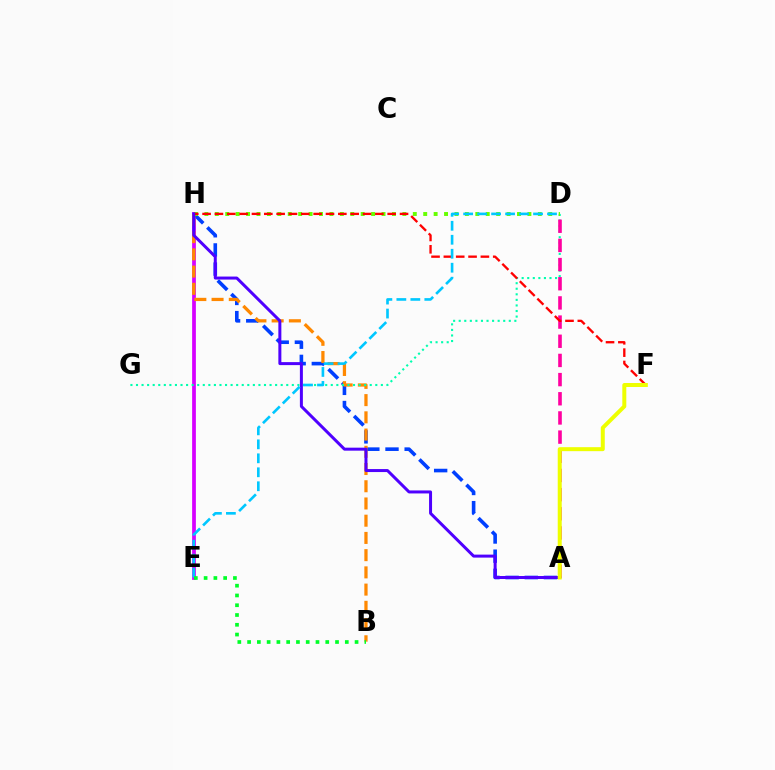{('E', 'H'): [{'color': '#d600ff', 'line_style': 'solid', 'thickness': 2.69}], ('A', 'H'): [{'color': '#003fff', 'line_style': 'dashed', 'thickness': 2.6}, {'color': '#4f00ff', 'line_style': 'solid', 'thickness': 2.16}], ('B', 'H'): [{'color': '#ff8800', 'line_style': 'dashed', 'thickness': 2.34}], ('D', 'G'): [{'color': '#00ffaf', 'line_style': 'dotted', 'thickness': 1.51}], ('A', 'D'): [{'color': '#ff00a0', 'line_style': 'dashed', 'thickness': 2.6}], ('D', 'H'): [{'color': '#66ff00', 'line_style': 'dotted', 'thickness': 2.83}], ('F', 'H'): [{'color': '#ff0000', 'line_style': 'dashed', 'thickness': 1.68}], ('D', 'E'): [{'color': '#00c7ff', 'line_style': 'dashed', 'thickness': 1.9}], ('B', 'E'): [{'color': '#00ff27', 'line_style': 'dotted', 'thickness': 2.65}], ('A', 'F'): [{'color': '#eeff00', 'line_style': 'solid', 'thickness': 2.87}]}